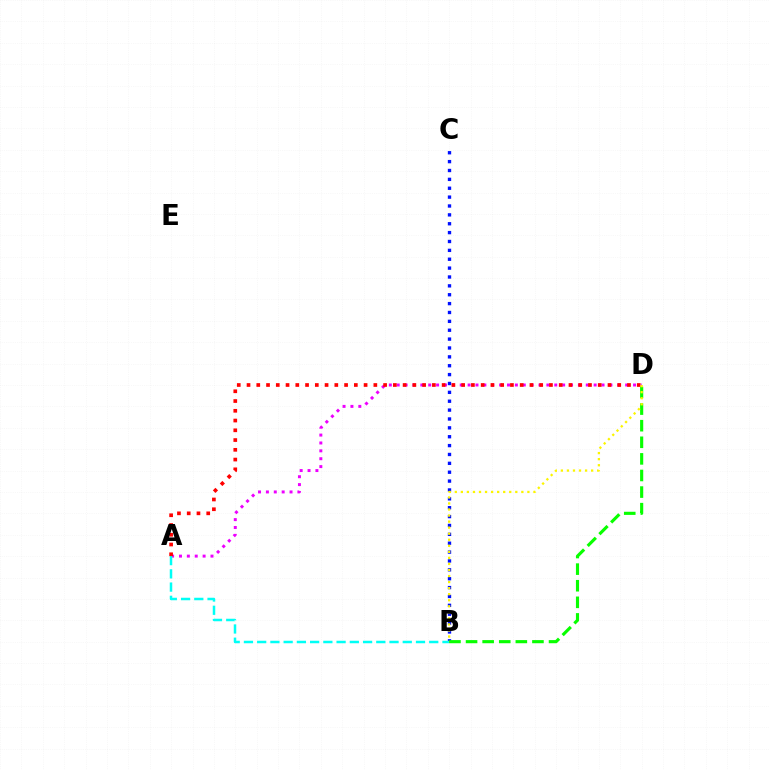{('A', 'D'): [{'color': '#ee00ff', 'line_style': 'dotted', 'thickness': 2.14}, {'color': '#ff0000', 'line_style': 'dotted', 'thickness': 2.65}], ('B', 'C'): [{'color': '#0010ff', 'line_style': 'dotted', 'thickness': 2.41}], ('B', 'D'): [{'color': '#08ff00', 'line_style': 'dashed', 'thickness': 2.25}, {'color': '#fcf500', 'line_style': 'dotted', 'thickness': 1.64}], ('A', 'B'): [{'color': '#00fff6', 'line_style': 'dashed', 'thickness': 1.8}]}